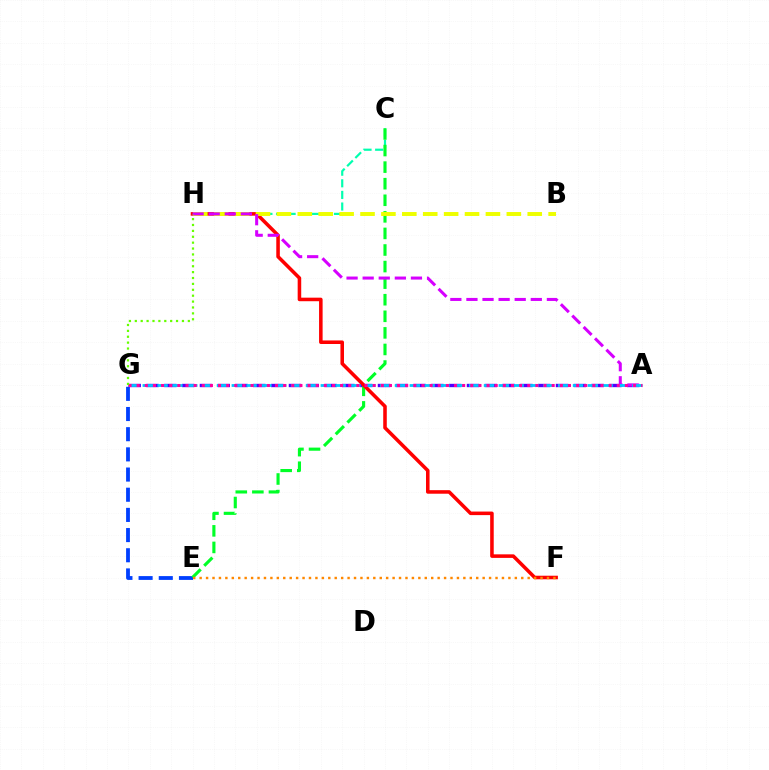{('C', 'H'): [{'color': '#00ffaf', 'line_style': 'dashed', 'thickness': 1.58}], ('E', 'G'): [{'color': '#003fff', 'line_style': 'dashed', 'thickness': 2.74}], ('A', 'G'): [{'color': '#4f00ff', 'line_style': 'dashed', 'thickness': 2.42}, {'color': '#00c7ff', 'line_style': 'dashed', 'thickness': 2.02}, {'color': '#ff00a0', 'line_style': 'dotted', 'thickness': 2.21}], ('C', 'E'): [{'color': '#00ff27', 'line_style': 'dashed', 'thickness': 2.25}], ('F', 'H'): [{'color': '#ff0000', 'line_style': 'solid', 'thickness': 2.56}], ('B', 'H'): [{'color': '#eeff00', 'line_style': 'dashed', 'thickness': 2.84}], ('A', 'H'): [{'color': '#d600ff', 'line_style': 'dashed', 'thickness': 2.19}], ('G', 'H'): [{'color': '#66ff00', 'line_style': 'dotted', 'thickness': 1.6}], ('E', 'F'): [{'color': '#ff8800', 'line_style': 'dotted', 'thickness': 1.75}]}